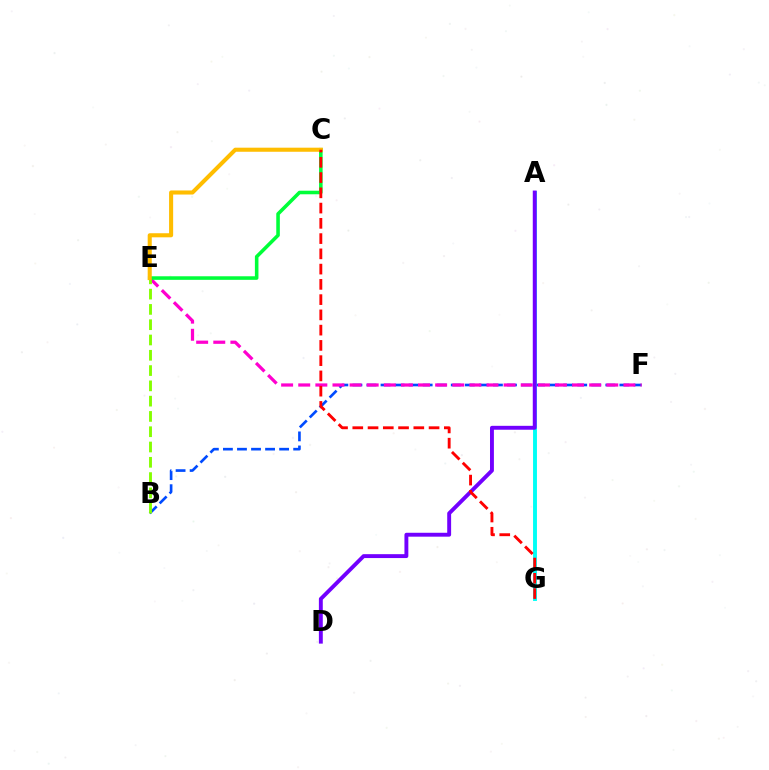{('B', 'F'): [{'color': '#004bff', 'line_style': 'dashed', 'thickness': 1.91}], ('E', 'F'): [{'color': '#ff00cf', 'line_style': 'dashed', 'thickness': 2.32}], ('A', 'G'): [{'color': '#00fff6', 'line_style': 'solid', 'thickness': 2.81}], ('B', 'E'): [{'color': '#84ff00', 'line_style': 'dashed', 'thickness': 2.08}], ('C', 'E'): [{'color': '#00ff39', 'line_style': 'solid', 'thickness': 2.56}, {'color': '#ffbd00', 'line_style': 'solid', 'thickness': 2.93}], ('A', 'D'): [{'color': '#7200ff', 'line_style': 'solid', 'thickness': 2.81}], ('C', 'G'): [{'color': '#ff0000', 'line_style': 'dashed', 'thickness': 2.07}]}